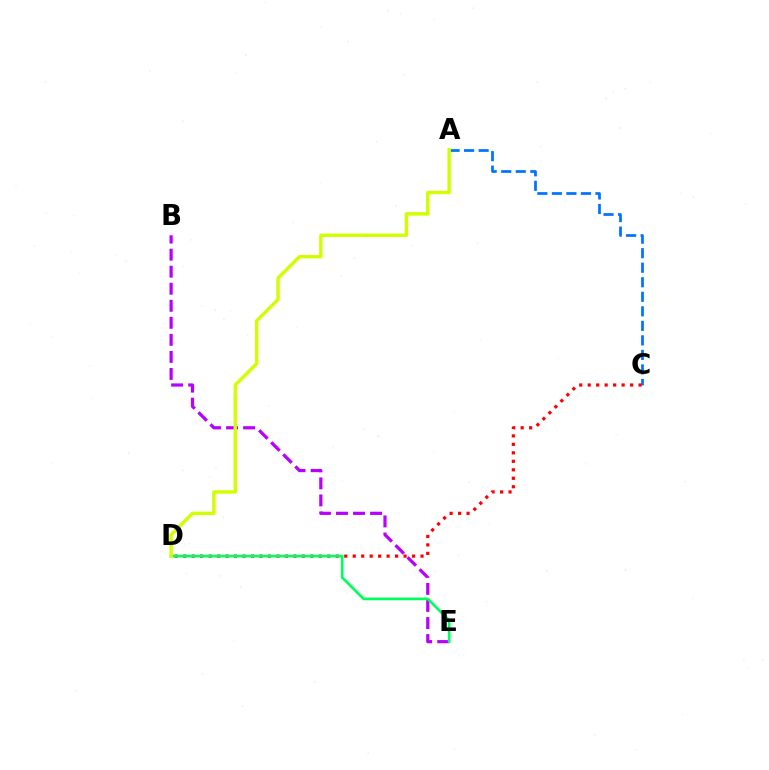{('A', 'C'): [{'color': '#0074ff', 'line_style': 'dashed', 'thickness': 1.97}], ('B', 'E'): [{'color': '#b900ff', 'line_style': 'dashed', 'thickness': 2.32}], ('C', 'D'): [{'color': '#ff0000', 'line_style': 'dotted', 'thickness': 2.3}], ('D', 'E'): [{'color': '#00ff5c', 'line_style': 'solid', 'thickness': 1.94}], ('A', 'D'): [{'color': '#d1ff00', 'line_style': 'solid', 'thickness': 2.47}]}